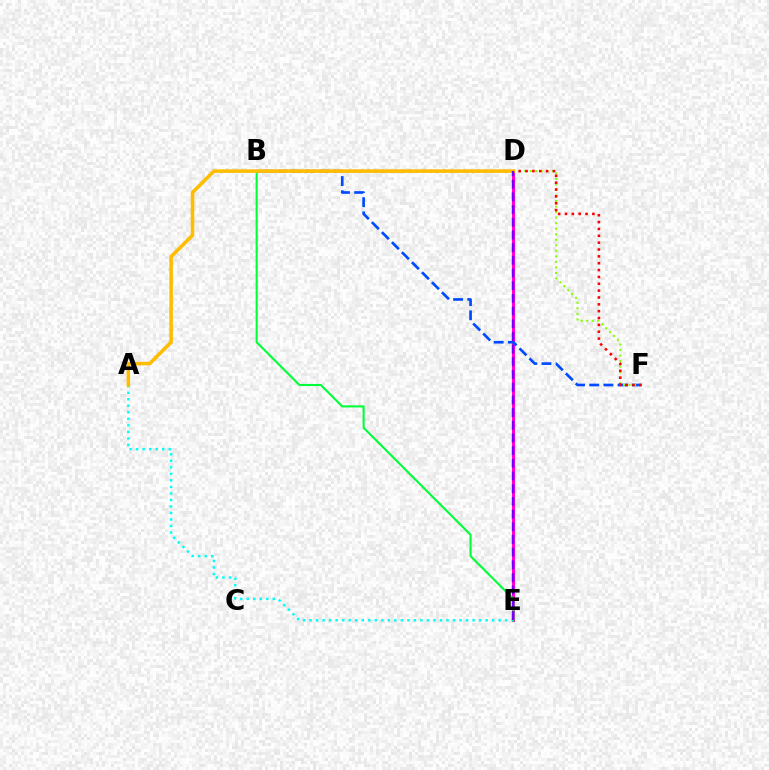{('D', 'E'): [{'color': '#ff00cf', 'line_style': 'solid', 'thickness': 2.21}, {'color': '#7200ff', 'line_style': 'dashed', 'thickness': 1.72}], ('B', 'F'): [{'color': '#004bff', 'line_style': 'dashed', 'thickness': 1.92}, {'color': '#ff0000', 'line_style': 'dotted', 'thickness': 1.86}], ('A', 'E'): [{'color': '#00fff6', 'line_style': 'dotted', 'thickness': 1.77}], ('D', 'F'): [{'color': '#84ff00', 'line_style': 'dotted', 'thickness': 1.5}], ('B', 'E'): [{'color': '#00ff39', 'line_style': 'solid', 'thickness': 1.52}], ('A', 'D'): [{'color': '#ffbd00', 'line_style': 'solid', 'thickness': 2.55}]}